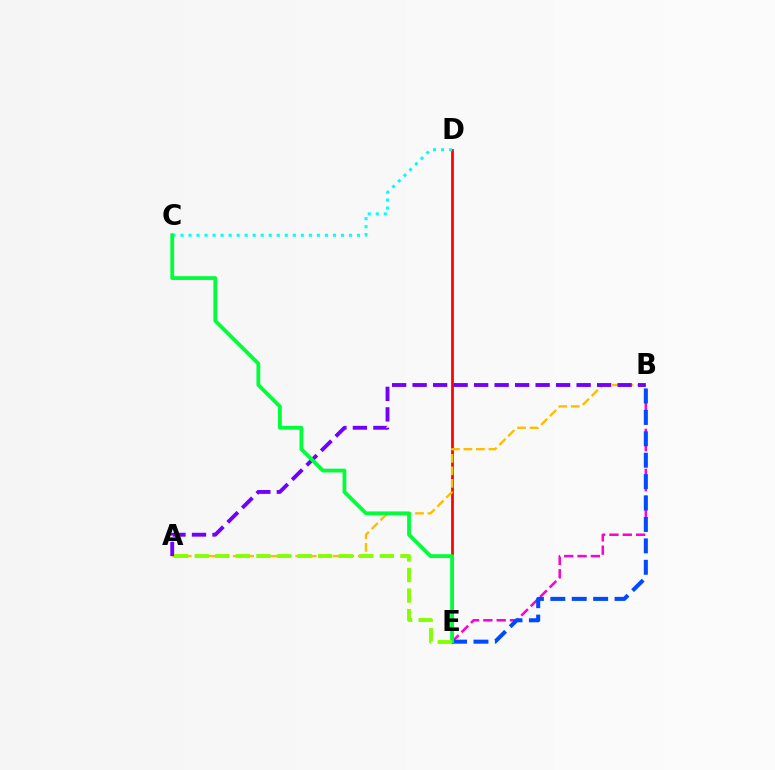{('B', 'E'): [{'color': '#ff00cf', 'line_style': 'dashed', 'thickness': 1.81}, {'color': '#004bff', 'line_style': 'dashed', 'thickness': 2.91}], ('D', 'E'): [{'color': '#ff0000', 'line_style': 'solid', 'thickness': 1.98}], ('A', 'B'): [{'color': '#ffbd00', 'line_style': 'dashed', 'thickness': 1.7}, {'color': '#7200ff', 'line_style': 'dashed', 'thickness': 2.79}], ('C', 'D'): [{'color': '#00fff6', 'line_style': 'dotted', 'thickness': 2.18}], ('C', 'E'): [{'color': '#00ff39', 'line_style': 'solid', 'thickness': 2.74}], ('A', 'E'): [{'color': '#84ff00', 'line_style': 'dashed', 'thickness': 2.79}]}